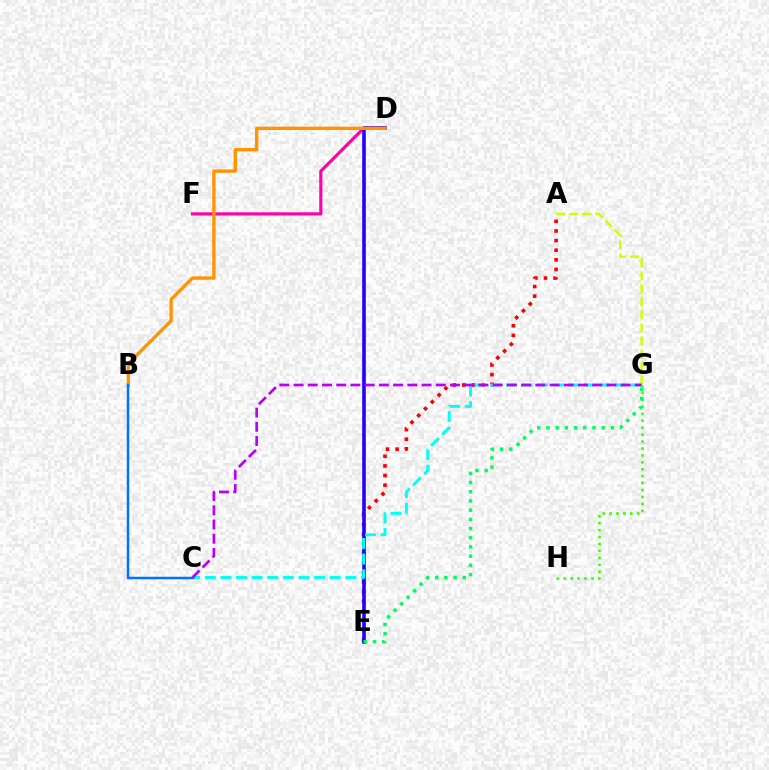{('A', 'G'): [{'color': '#d1ff00', 'line_style': 'dashed', 'thickness': 1.77}], ('D', 'F'): [{'color': '#ff00ac', 'line_style': 'solid', 'thickness': 2.28}], ('G', 'H'): [{'color': '#3dff00', 'line_style': 'dotted', 'thickness': 1.88}], ('A', 'E'): [{'color': '#ff0000', 'line_style': 'dotted', 'thickness': 2.61}], ('D', 'E'): [{'color': '#2500ff', 'line_style': 'solid', 'thickness': 2.59}], ('C', 'G'): [{'color': '#00fff6', 'line_style': 'dashed', 'thickness': 2.12}, {'color': '#b900ff', 'line_style': 'dashed', 'thickness': 1.93}], ('B', 'D'): [{'color': '#ff9400', 'line_style': 'solid', 'thickness': 2.42}], ('E', 'G'): [{'color': '#00ff5c', 'line_style': 'dotted', 'thickness': 2.5}], ('B', 'C'): [{'color': '#0074ff', 'line_style': 'solid', 'thickness': 1.79}]}